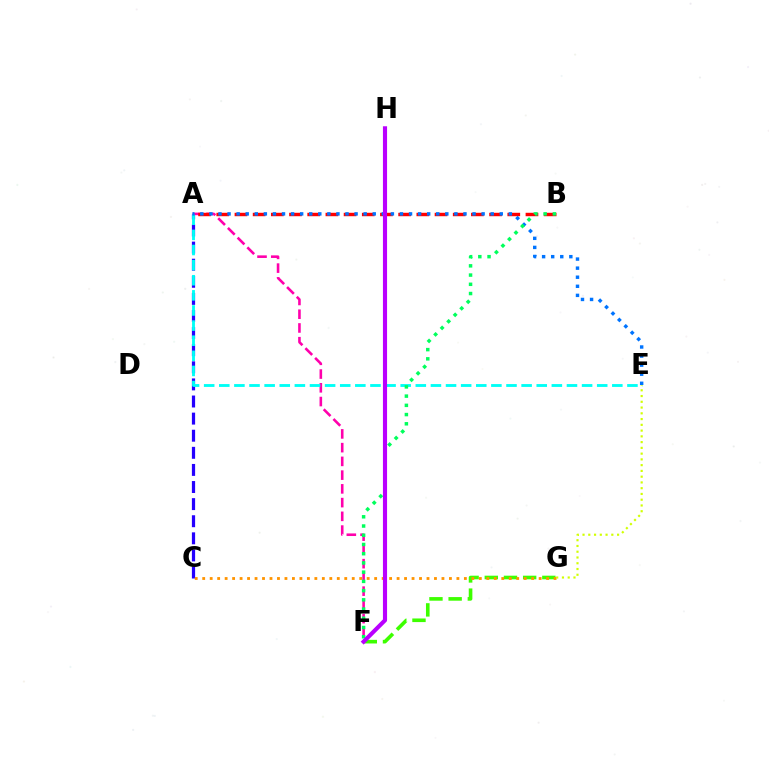{('A', 'F'): [{'color': '#ff00ac', 'line_style': 'dashed', 'thickness': 1.87}], ('A', 'B'): [{'color': '#ff0000', 'line_style': 'dashed', 'thickness': 2.47}], ('A', 'C'): [{'color': '#2500ff', 'line_style': 'dashed', 'thickness': 2.32}], ('F', 'G'): [{'color': '#3dff00', 'line_style': 'dashed', 'thickness': 2.61}], ('A', 'E'): [{'color': '#00fff6', 'line_style': 'dashed', 'thickness': 2.05}, {'color': '#0074ff', 'line_style': 'dotted', 'thickness': 2.47}], ('C', 'G'): [{'color': '#ff9400', 'line_style': 'dotted', 'thickness': 2.03}], ('B', 'F'): [{'color': '#00ff5c', 'line_style': 'dotted', 'thickness': 2.51}], ('E', 'G'): [{'color': '#d1ff00', 'line_style': 'dotted', 'thickness': 1.56}], ('F', 'H'): [{'color': '#b900ff', 'line_style': 'solid', 'thickness': 2.97}]}